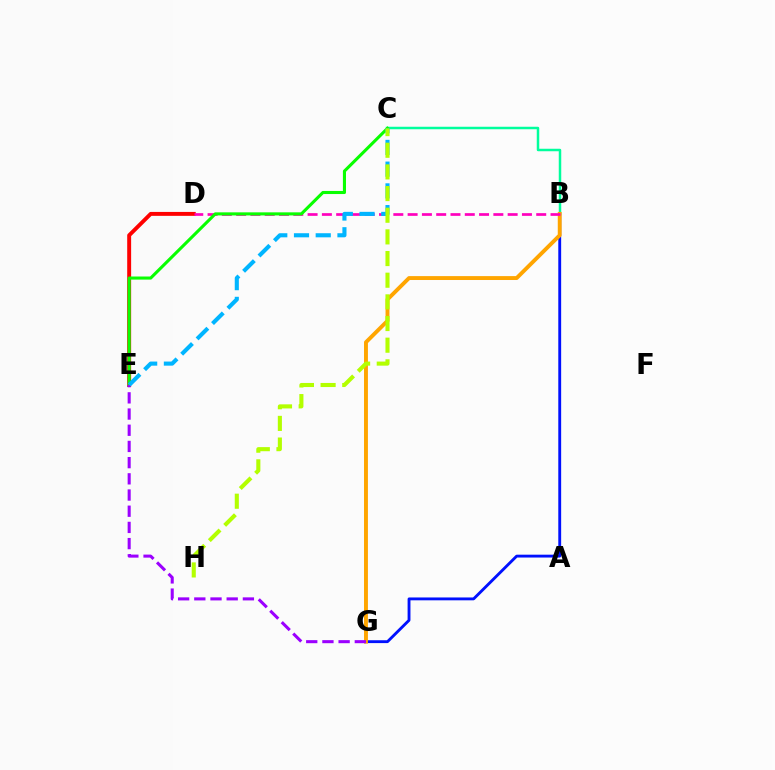{('D', 'E'): [{'color': '#ff0000', 'line_style': 'solid', 'thickness': 2.83}], ('B', 'G'): [{'color': '#0010ff', 'line_style': 'solid', 'thickness': 2.06}, {'color': '#ffa500', 'line_style': 'solid', 'thickness': 2.81}], ('B', 'C'): [{'color': '#00ff9d', 'line_style': 'solid', 'thickness': 1.79}], ('B', 'D'): [{'color': '#ff00bd', 'line_style': 'dashed', 'thickness': 1.94}], ('C', 'E'): [{'color': '#08ff00', 'line_style': 'solid', 'thickness': 2.22}, {'color': '#00b5ff', 'line_style': 'dashed', 'thickness': 2.95}], ('E', 'G'): [{'color': '#9b00ff', 'line_style': 'dashed', 'thickness': 2.2}], ('C', 'H'): [{'color': '#b3ff00', 'line_style': 'dashed', 'thickness': 2.94}]}